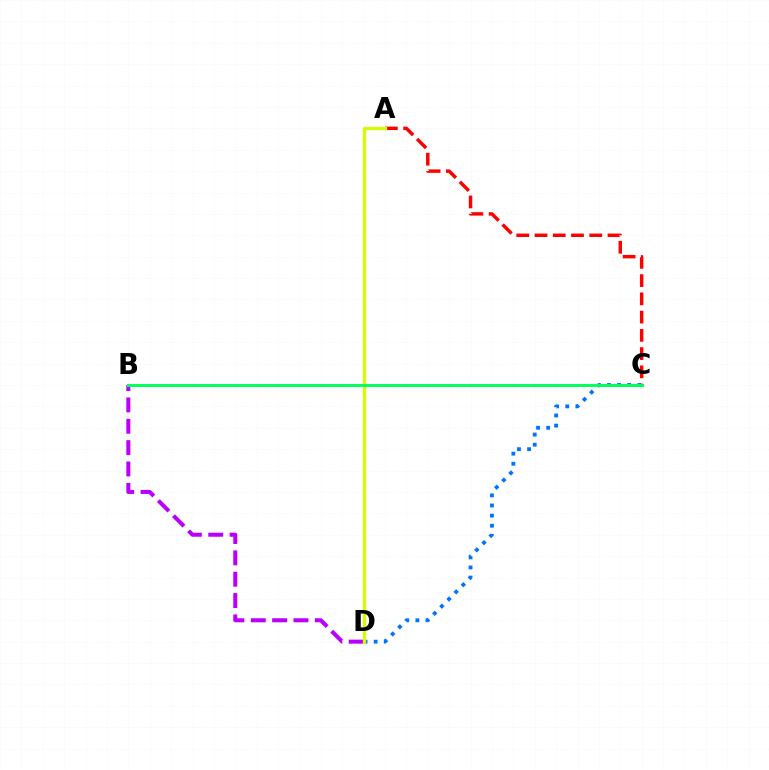{('B', 'D'): [{'color': '#b900ff', 'line_style': 'dashed', 'thickness': 2.9}], ('C', 'D'): [{'color': '#0074ff', 'line_style': 'dotted', 'thickness': 2.75}], ('A', 'C'): [{'color': '#ff0000', 'line_style': 'dashed', 'thickness': 2.48}], ('A', 'D'): [{'color': '#d1ff00', 'line_style': 'solid', 'thickness': 2.34}], ('B', 'C'): [{'color': '#00ff5c', 'line_style': 'solid', 'thickness': 2.13}]}